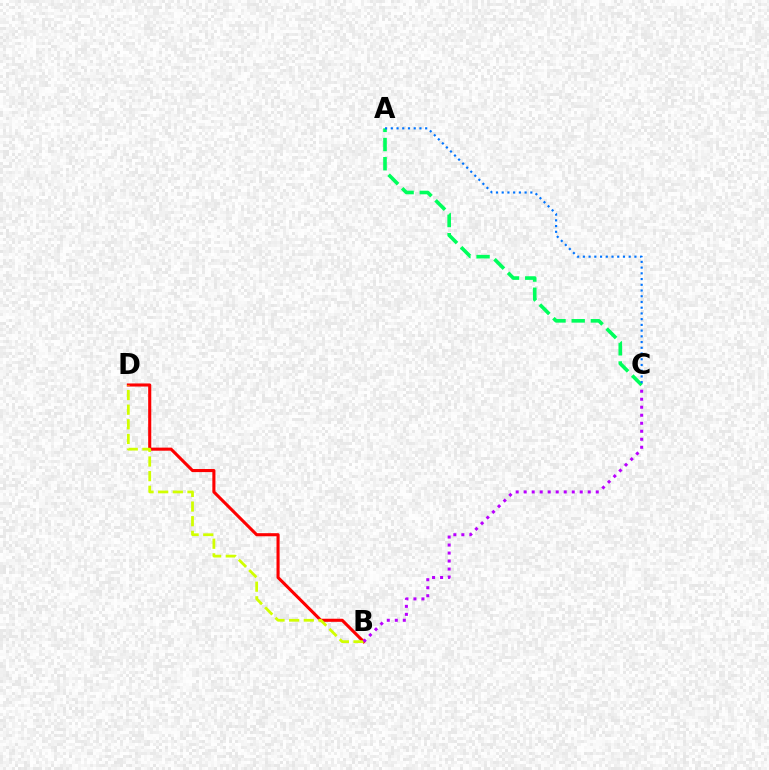{('B', 'D'): [{'color': '#ff0000', 'line_style': 'solid', 'thickness': 2.22}, {'color': '#d1ff00', 'line_style': 'dashed', 'thickness': 1.99}], ('A', 'C'): [{'color': '#00ff5c', 'line_style': 'dashed', 'thickness': 2.61}, {'color': '#0074ff', 'line_style': 'dotted', 'thickness': 1.56}], ('B', 'C'): [{'color': '#b900ff', 'line_style': 'dotted', 'thickness': 2.18}]}